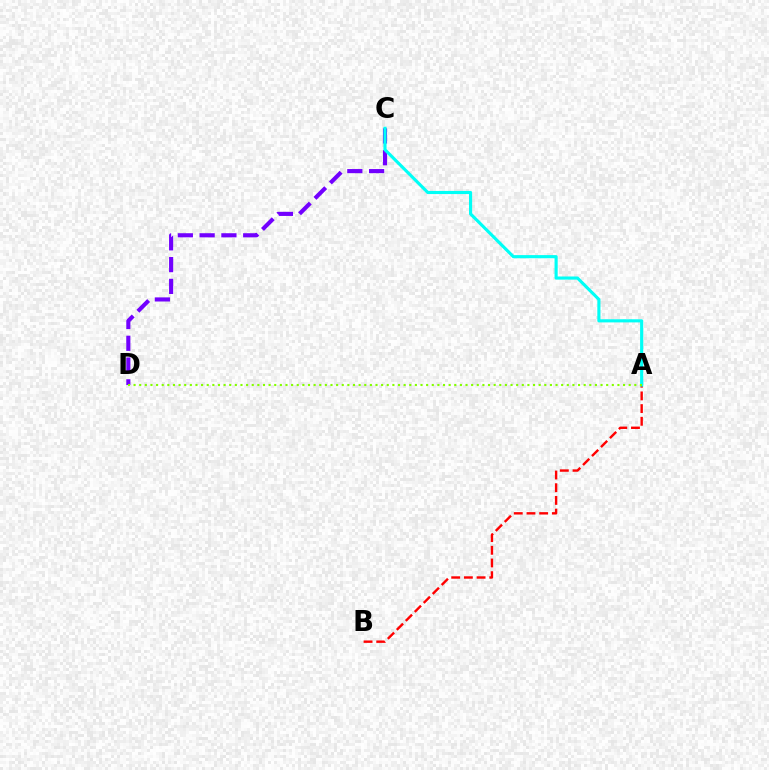{('A', 'B'): [{'color': '#ff0000', 'line_style': 'dashed', 'thickness': 1.72}], ('C', 'D'): [{'color': '#7200ff', 'line_style': 'dashed', 'thickness': 2.96}], ('A', 'C'): [{'color': '#00fff6', 'line_style': 'solid', 'thickness': 2.25}], ('A', 'D'): [{'color': '#84ff00', 'line_style': 'dotted', 'thickness': 1.53}]}